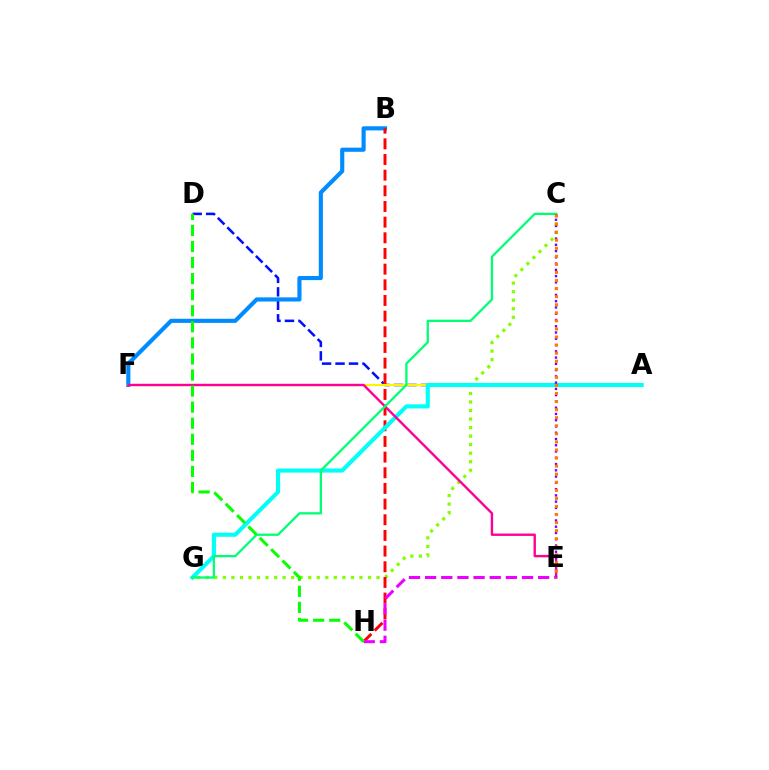{('A', 'D'): [{'color': '#0010ff', 'line_style': 'dashed', 'thickness': 1.83}], ('C', 'G'): [{'color': '#84ff00', 'line_style': 'dotted', 'thickness': 2.32}, {'color': '#00ff74', 'line_style': 'solid', 'thickness': 1.65}], ('B', 'F'): [{'color': '#008cff', 'line_style': 'solid', 'thickness': 2.97}], ('B', 'H'): [{'color': '#ff0000', 'line_style': 'dashed', 'thickness': 2.13}], ('A', 'F'): [{'color': '#fcf500', 'line_style': 'solid', 'thickness': 1.54}], ('A', 'G'): [{'color': '#00fff6', 'line_style': 'solid', 'thickness': 2.95}], ('E', 'F'): [{'color': '#ff0094', 'line_style': 'solid', 'thickness': 1.72}], ('C', 'E'): [{'color': '#7200ff', 'line_style': 'dotted', 'thickness': 1.7}, {'color': '#ff7c00', 'line_style': 'dotted', 'thickness': 2.19}], ('E', 'H'): [{'color': '#ee00ff', 'line_style': 'dashed', 'thickness': 2.19}], ('D', 'H'): [{'color': '#08ff00', 'line_style': 'dashed', 'thickness': 2.18}]}